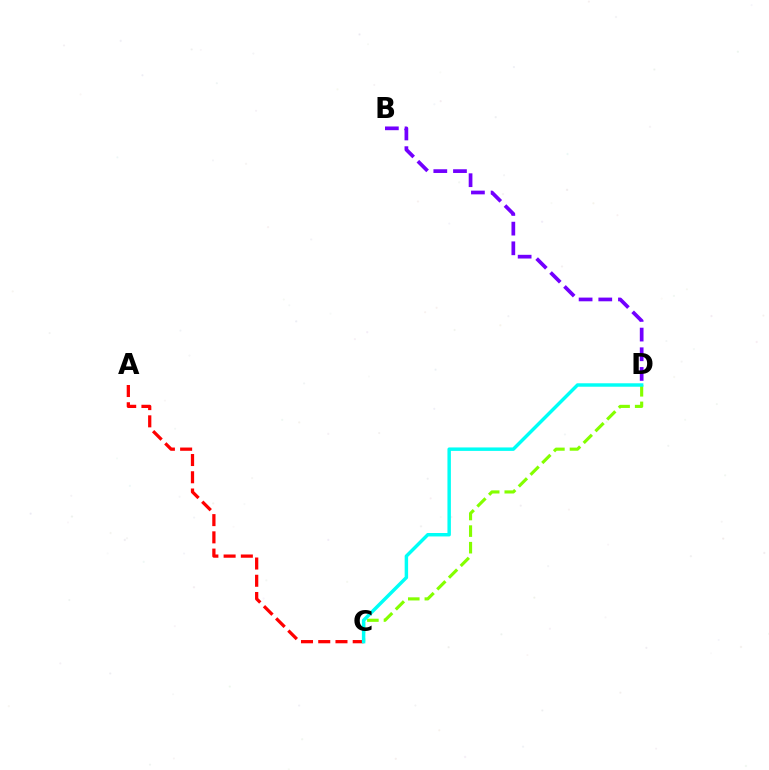{('C', 'D'): [{'color': '#84ff00', 'line_style': 'dashed', 'thickness': 2.25}, {'color': '#00fff6', 'line_style': 'solid', 'thickness': 2.48}], ('A', 'C'): [{'color': '#ff0000', 'line_style': 'dashed', 'thickness': 2.34}], ('B', 'D'): [{'color': '#7200ff', 'line_style': 'dashed', 'thickness': 2.67}]}